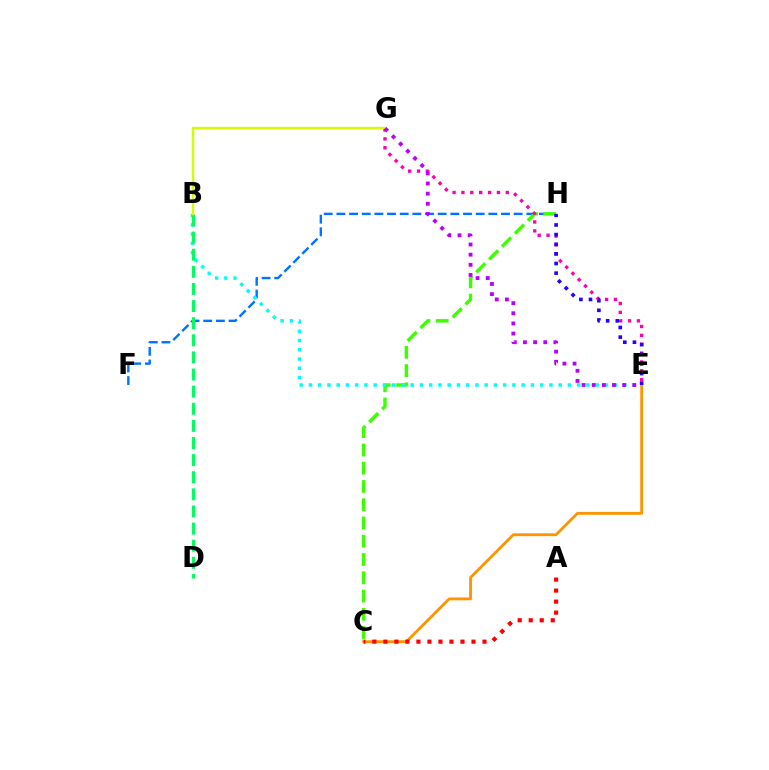{('F', 'H'): [{'color': '#0074ff', 'line_style': 'dashed', 'thickness': 1.72}], ('C', 'H'): [{'color': '#3dff00', 'line_style': 'dashed', 'thickness': 2.48}], ('B', 'E'): [{'color': '#00fff6', 'line_style': 'dotted', 'thickness': 2.51}], ('C', 'E'): [{'color': '#ff9400', 'line_style': 'solid', 'thickness': 2.04}], ('E', 'G'): [{'color': '#ff00ac', 'line_style': 'dotted', 'thickness': 2.41}, {'color': '#b900ff', 'line_style': 'dotted', 'thickness': 2.76}], ('A', 'C'): [{'color': '#ff0000', 'line_style': 'dotted', 'thickness': 2.99}], ('B', 'D'): [{'color': '#00ff5c', 'line_style': 'dashed', 'thickness': 2.33}], ('B', 'G'): [{'color': '#d1ff00', 'line_style': 'solid', 'thickness': 1.72}], ('E', 'H'): [{'color': '#2500ff', 'line_style': 'dotted', 'thickness': 2.62}]}